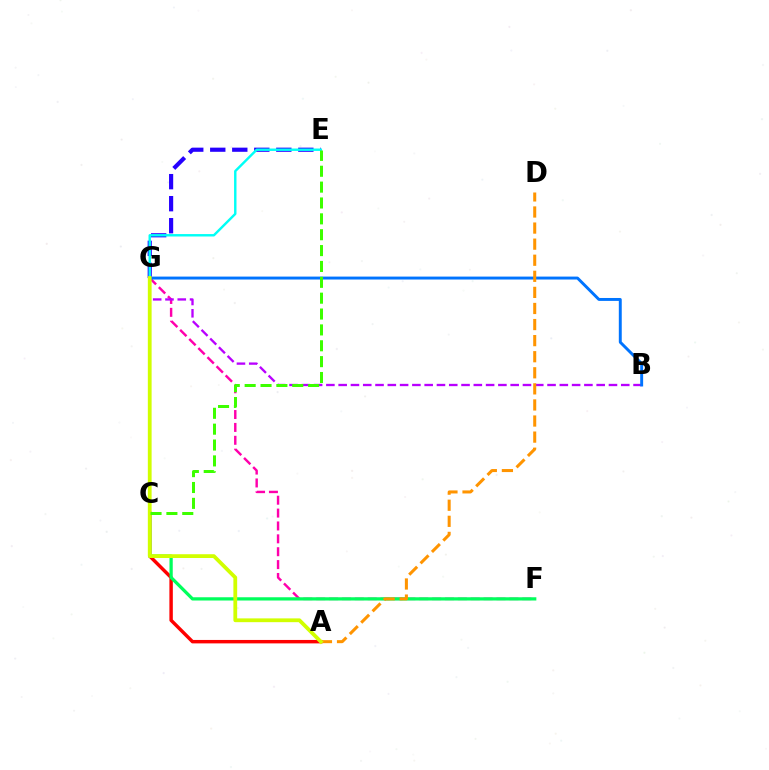{('F', 'G'): [{'color': '#ff00ac', 'line_style': 'dashed', 'thickness': 1.75}], ('E', 'G'): [{'color': '#2500ff', 'line_style': 'dashed', 'thickness': 2.99}], ('B', 'G'): [{'color': '#b900ff', 'line_style': 'dashed', 'thickness': 1.67}, {'color': '#0074ff', 'line_style': 'solid', 'thickness': 2.11}], ('A', 'C'): [{'color': '#ff0000', 'line_style': 'solid', 'thickness': 2.48}], ('C', 'F'): [{'color': '#00ff5c', 'line_style': 'solid', 'thickness': 2.34}], ('A', 'D'): [{'color': '#ff9400', 'line_style': 'dashed', 'thickness': 2.18}], ('C', 'E'): [{'color': '#00fff6', 'line_style': 'solid', 'thickness': 1.74}, {'color': '#3dff00', 'line_style': 'dashed', 'thickness': 2.16}], ('A', 'G'): [{'color': '#d1ff00', 'line_style': 'solid', 'thickness': 2.73}]}